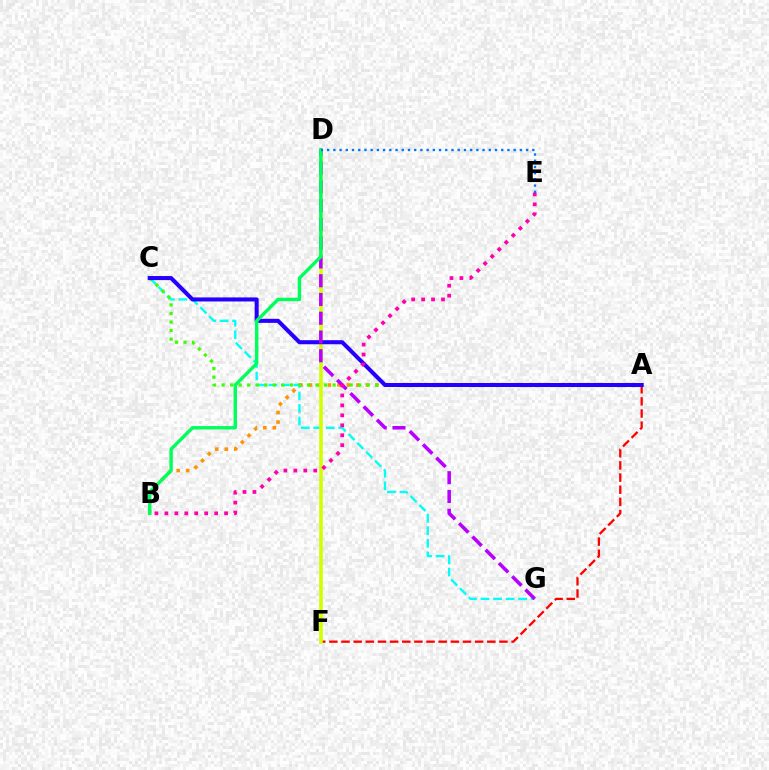{('A', 'B'): [{'color': '#ff9400', 'line_style': 'dotted', 'thickness': 2.58}], ('A', 'F'): [{'color': '#ff0000', 'line_style': 'dashed', 'thickness': 1.65}], ('C', 'G'): [{'color': '#00fff6', 'line_style': 'dashed', 'thickness': 1.7}], ('D', 'F'): [{'color': '#d1ff00', 'line_style': 'solid', 'thickness': 2.57}], ('A', 'C'): [{'color': '#3dff00', 'line_style': 'dotted', 'thickness': 2.32}, {'color': '#2500ff', 'line_style': 'solid', 'thickness': 2.92}], ('D', 'G'): [{'color': '#b900ff', 'line_style': 'dashed', 'thickness': 2.55}], ('B', 'D'): [{'color': '#00ff5c', 'line_style': 'solid', 'thickness': 2.45}], ('B', 'E'): [{'color': '#ff00ac', 'line_style': 'dotted', 'thickness': 2.7}], ('D', 'E'): [{'color': '#0074ff', 'line_style': 'dotted', 'thickness': 1.69}]}